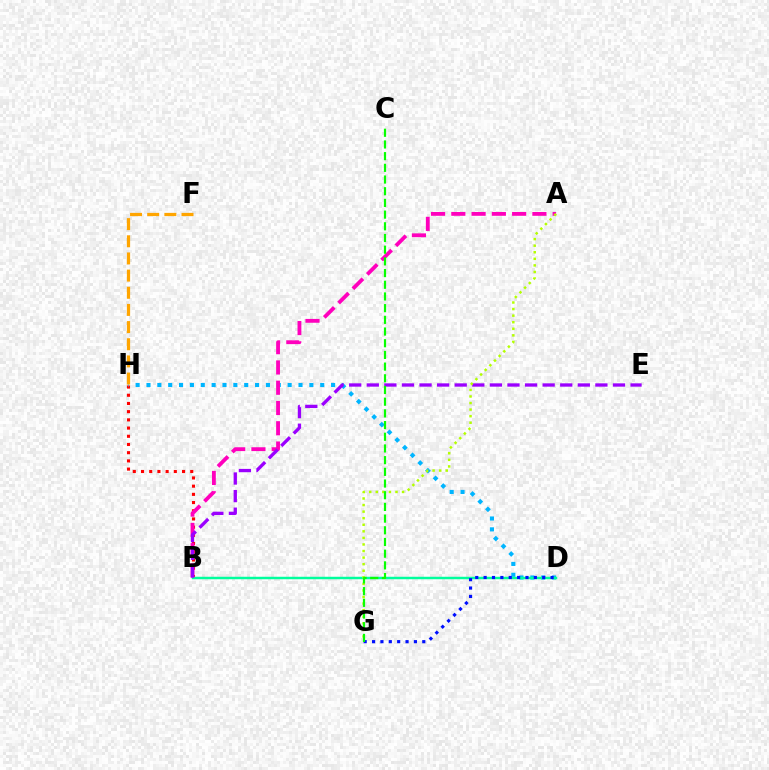{('B', 'H'): [{'color': '#ff0000', 'line_style': 'dotted', 'thickness': 2.23}], ('D', 'H'): [{'color': '#00b5ff', 'line_style': 'dotted', 'thickness': 2.95}], ('F', 'H'): [{'color': '#ffa500', 'line_style': 'dashed', 'thickness': 2.33}], ('B', 'D'): [{'color': '#00ff9d', 'line_style': 'solid', 'thickness': 1.77}], ('D', 'G'): [{'color': '#0010ff', 'line_style': 'dotted', 'thickness': 2.27}], ('A', 'B'): [{'color': '#ff00bd', 'line_style': 'dashed', 'thickness': 2.75}], ('B', 'E'): [{'color': '#9b00ff', 'line_style': 'dashed', 'thickness': 2.39}], ('A', 'G'): [{'color': '#b3ff00', 'line_style': 'dotted', 'thickness': 1.78}], ('C', 'G'): [{'color': '#08ff00', 'line_style': 'dashed', 'thickness': 1.59}]}